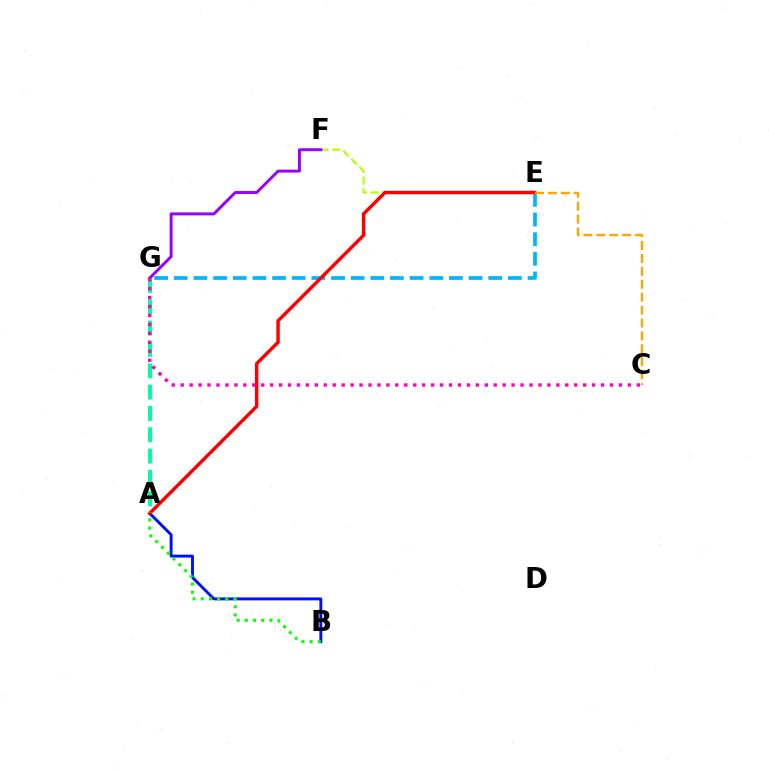{('E', 'F'): [{'color': '#b3ff00', 'line_style': 'dashed', 'thickness': 1.55}], ('E', 'G'): [{'color': '#00b5ff', 'line_style': 'dashed', 'thickness': 2.67}], ('A', 'B'): [{'color': '#0010ff', 'line_style': 'solid', 'thickness': 2.11}, {'color': '#08ff00', 'line_style': 'dotted', 'thickness': 2.22}], ('A', 'E'): [{'color': '#ff0000', 'line_style': 'solid', 'thickness': 2.47}], ('F', 'G'): [{'color': '#9b00ff', 'line_style': 'solid', 'thickness': 2.12}], ('A', 'G'): [{'color': '#00ff9d', 'line_style': 'dashed', 'thickness': 2.9}], ('C', 'E'): [{'color': '#ffa500', 'line_style': 'dashed', 'thickness': 1.75}], ('C', 'G'): [{'color': '#ff00bd', 'line_style': 'dotted', 'thickness': 2.43}]}